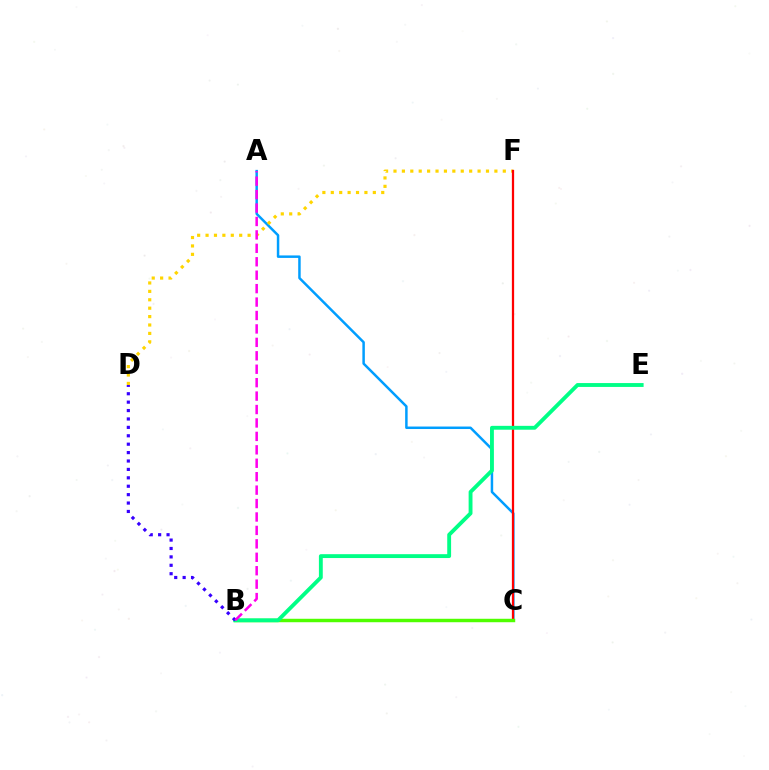{('A', 'C'): [{'color': '#009eff', 'line_style': 'solid', 'thickness': 1.79}], ('D', 'F'): [{'color': '#ffd500', 'line_style': 'dotted', 'thickness': 2.28}], ('C', 'F'): [{'color': '#ff0000', 'line_style': 'solid', 'thickness': 1.62}], ('B', 'C'): [{'color': '#4fff00', 'line_style': 'solid', 'thickness': 2.48}], ('B', 'E'): [{'color': '#00ff86', 'line_style': 'solid', 'thickness': 2.78}], ('B', 'D'): [{'color': '#3700ff', 'line_style': 'dotted', 'thickness': 2.28}], ('A', 'B'): [{'color': '#ff00ed', 'line_style': 'dashed', 'thickness': 1.82}]}